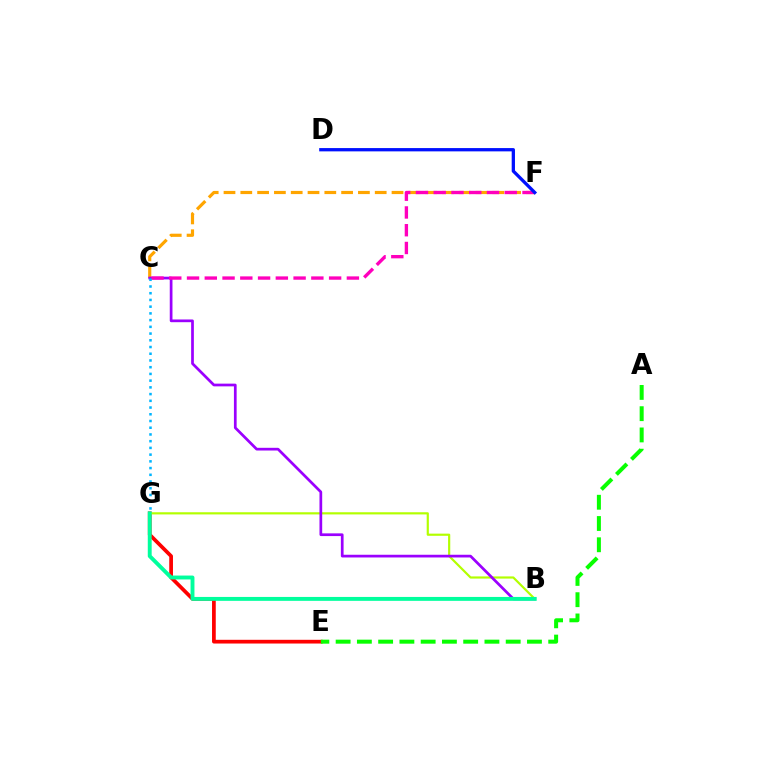{('C', 'F'): [{'color': '#ffa500', 'line_style': 'dashed', 'thickness': 2.28}, {'color': '#ff00bd', 'line_style': 'dashed', 'thickness': 2.41}], ('E', 'G'): [{'color': '#ff0000', 'line_style': 'solid', 'thickness': 2.68}], ('B', 'G'): [{'color': '#b3ff00', 'line_style': 'solid', 'thickness': 1.57}, {'color': '#00ff9d', 'line_style': 'solid', 'thickness': 2.81}], ('B', 'C'): [{'color': '#9b00ff', 'line_style': 'solid', 'thickness': 1.95}], ('C', 'G'): [{'color': '#00b5ff', 'line_style': 'dotted', 'thickness': 1.83}], ('A', 'E'): [{'color': '#08ff00', 'line_style': 'dashed', 'thickness': 2.89}], ('D', 'F'): [{'color': '#0010ff', 'line_style': 'solid', 'thickness': 2.37}]}